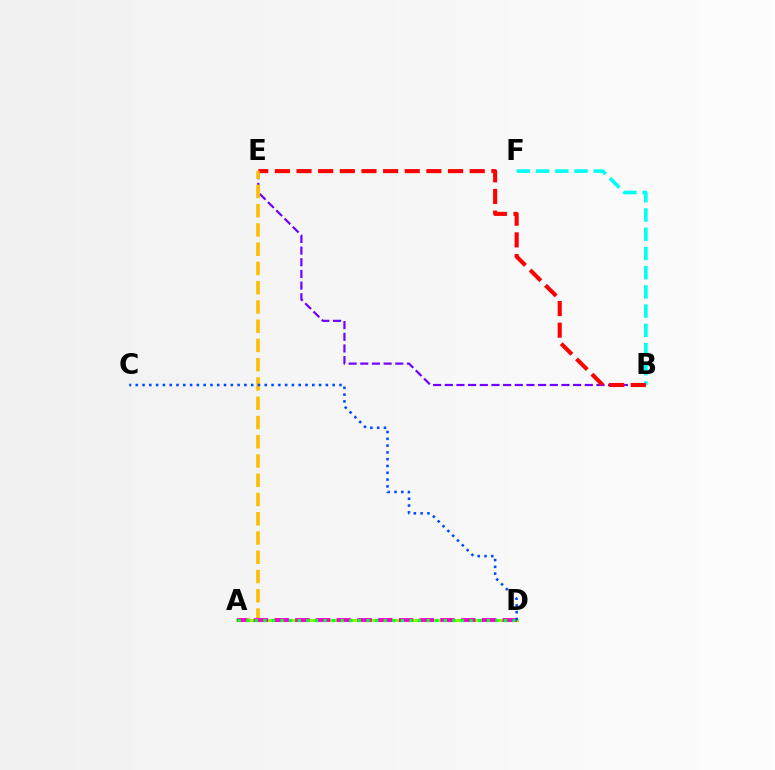{('A', 'D'): [{'color': '#84ff00', 'line_style': 'solid', 'thickness': 2.13}, {'color': '#ff00cf', 'line_style': 'dashed', 'thickness': 2.82}, {'color': '#00ff39', 'line_style': 'dotted', 'thickness': 2.33}], ('B', 'E'): [{'color': '#7200ff', 'line_style': 'dashed', 'thickness': 1.58}, {'color': '#ff0000', 'line_style': 'dashed', 'thickness': 2.94}], ('B', 'F'): [{'color': '#00fff6', 'line_style': 'dashed', 'thickness': 2.61}], ('A', 'E'): [{'color': '#ffbd00', 'line_style': 'dashed', 'thickness': 2.62}], ('C', 'D'): [{'color': '#004bff', 'line_style': 'dotted', 'thickness': 1.85}]}